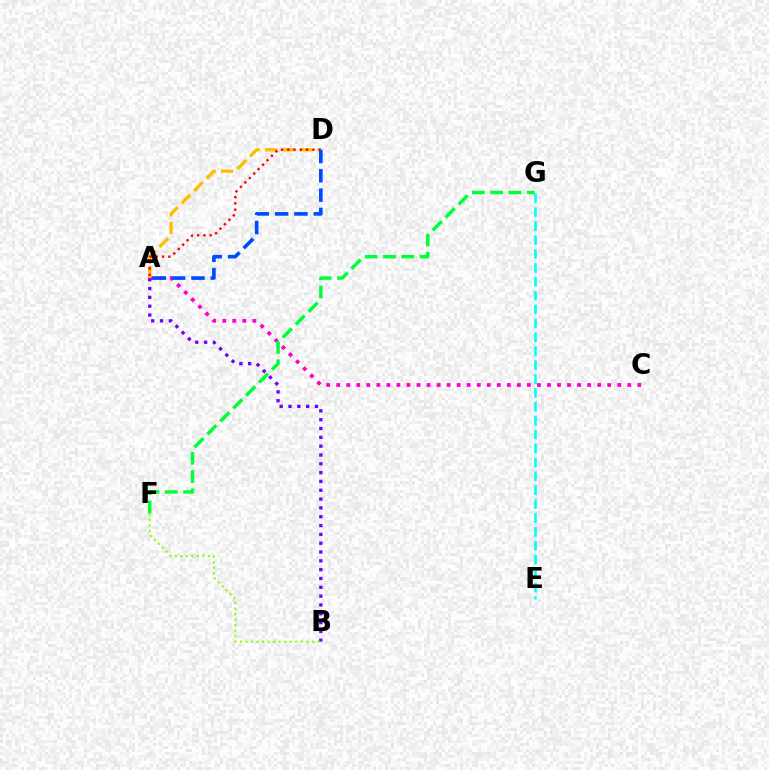{('A', 'C'): [{'color': '#ff00cf', 'line_style': 'dotted', 'thickness': 2.73}], ('A', 'D'): [{'color': '#ffbd00', 'line_style': 'dashed', 'thickness': 2.39}, {'color': '#ff0000', 'line_style': 'dotted', 'thickness': 1.71}, {'color': '#004bff', 'line_style': 'dashed', 'thickness': 2.63}], ('E', 'G'): [{'color': '#00fff6', 'line_style': 'dashed', 'thickness': 1.89}], ('F', 'G'): [{'color': '#00ff39', 'line_style': 'dashed', 'thickness': 2.48}], ('A', 'B'): [{'color': '#7200ff', 'line_style': 'dotted', 'thickness': 2.4}], ('B', 'F'): [{'color': '#84ff00', 'line_style': 'dotted', 'thickness': 1.5}]}